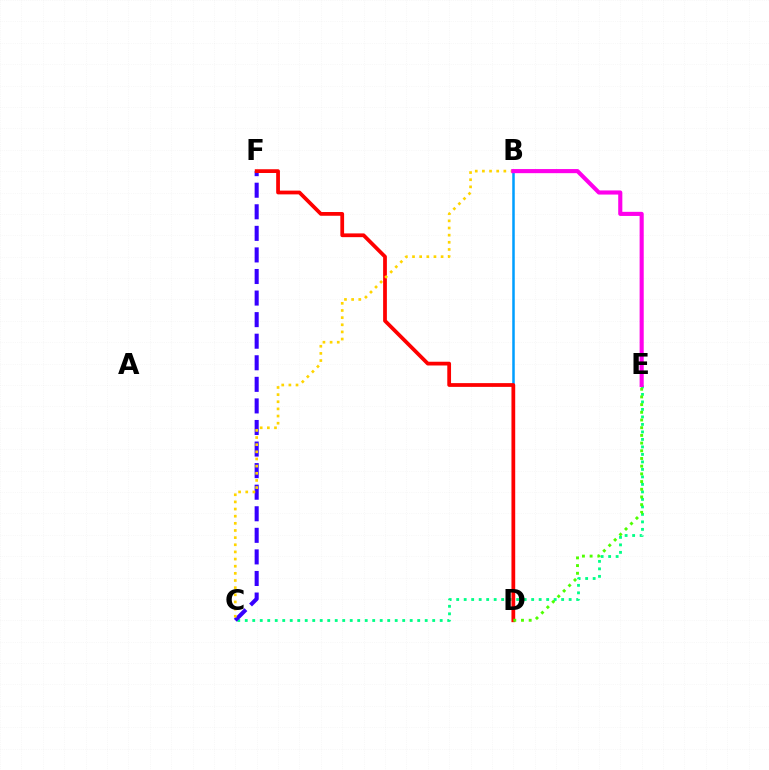{('C', 'E'): [{'color': '#00ff86', 'line_style': 'dotted', 'thickness': 2.04}], ('C', 'F'): [{'color': '#3700ff', 'line_style': 'dashed', 'thickness': 2.93}], ('B', 'D'): [{'color': '#009eff', 'line_style': 'solid', 'thickness': 1.82}], ('D', 'F'): [{'color': '#ff0000', 'line_style': 'solid', 'thickness': 2.7}], ('D', 'E'): [{'color': '#4fff00', 'line_style': 'dotted', 'thickness': 2.09}], ('B', 'C'): [{'color': '#ffd500', 'line_style': 'dotted', 'thickness': 1.94}], ('B', 'E'): [{'color': '#ff00ed', 'line_style': 'solid', 'thickness': 2.96}]}